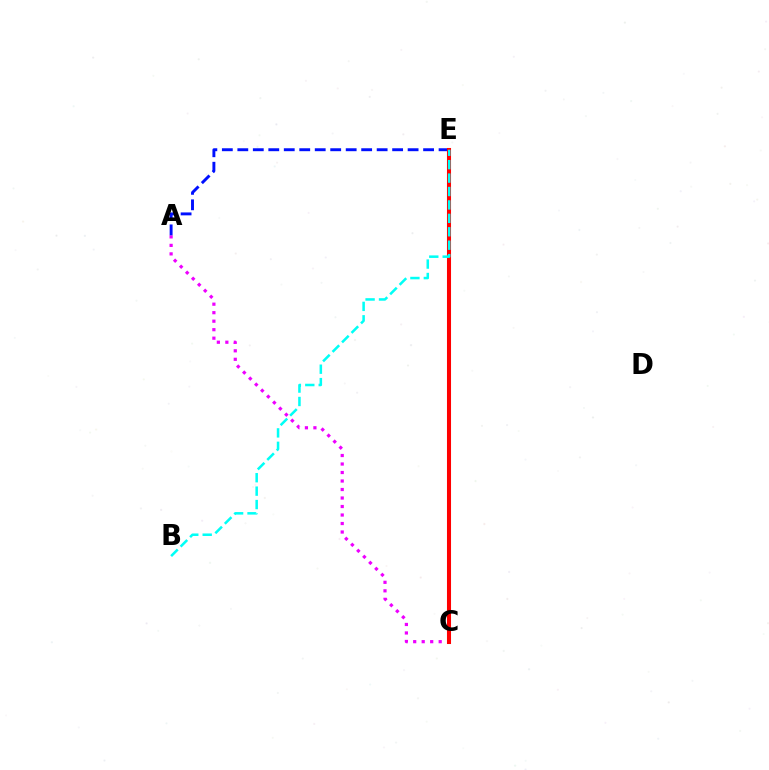{('C', 'E'): [{'color': '#fcf500', 'line_style': 'dashed', 'thickness': 2.66}, {'color': '#08ff00', 'line_style': 'solid', 'thickness': 2.64}, {'color': '#ff0000', 'line_style': 'solid', 'thickness': 2.92}], ('A', 'C'): [{'color': '#ee00ff', 'line_style': 'dotted', 'thickness': 2.31}], ('A', 'E'): [{'color': '#0010ff', 'line_style': 'dashed', 'thickness': 2.1}], ('B', 'E'): [{'color': '#00fff6', 'line_style': 'dashed', 'thickness': 1.82}]}